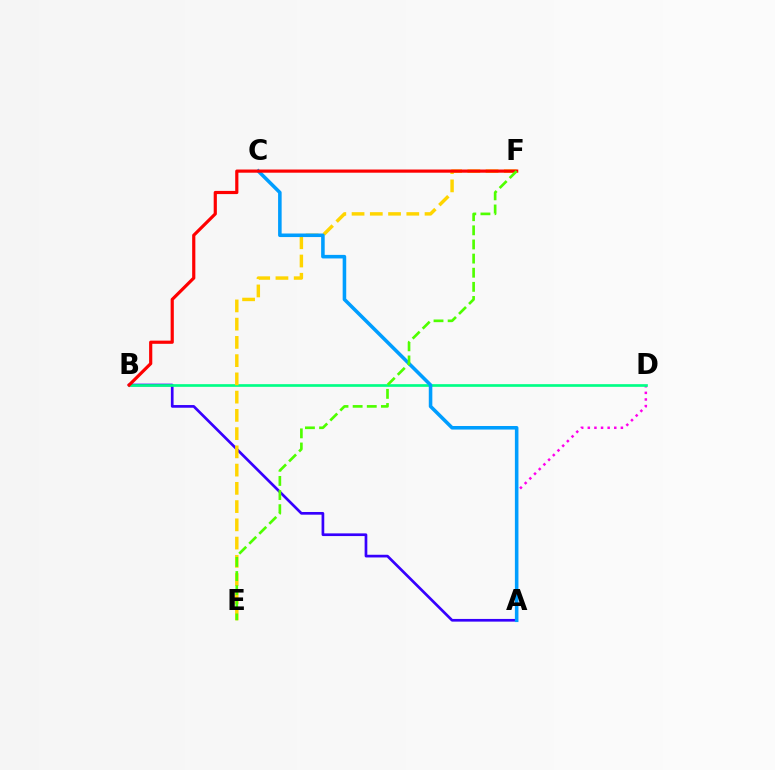{('A', 'B'): [{'color': '#3700ff', 'line_style': 'solid', 'thickness': 1.94}], ('A', 'D'): [{'color': '#ff00ed', 'line_style': 'dotted', 'thickness': 1.8}], ('B', 'D'): [{'color': '#00ff86', 'line_style': 'solid', 'thickness': 1.93}], ('E', 'F'): [{'color': '#ffd500', 'line_style': 'dashed', 'thickness': 2.48}, {'color': '#4fff00', 'line_style': 'dashed', 'thickness': 1.92}], ('A', 'C'): [{'color': '#009eff', 'line_style': 'solid', 'thickness': 2.56}], ('B', 'F'): [{'color': '#ff0000', 'line_style': 'solid', 'thickness': 2.29}]}